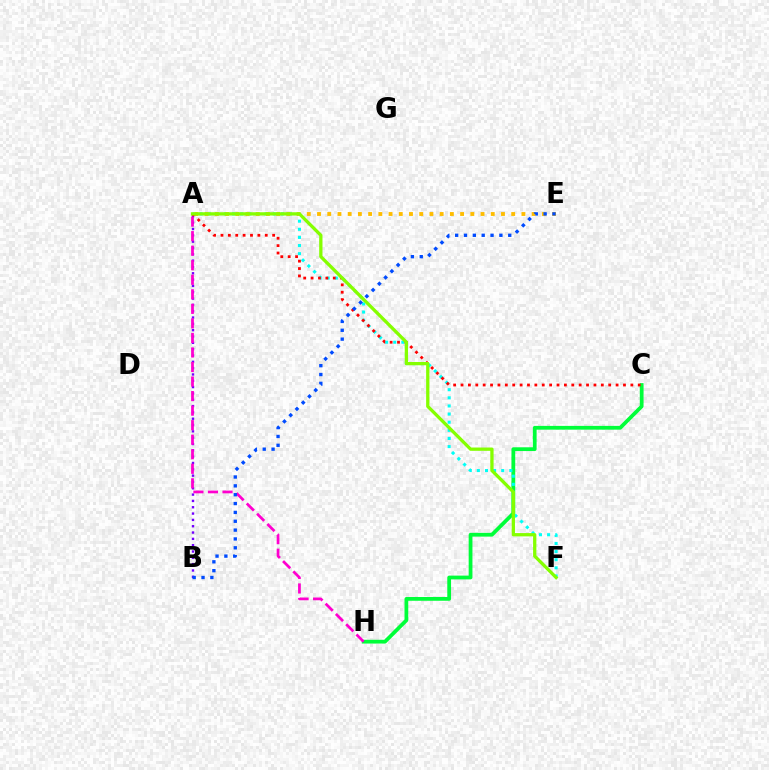{('C', 'H'): [{'color': '#00ff39', 'line_style': 'solid', 'thickness': 2.72}], ('A', 'B'): [{'color': '#7200ff', 'line_style': 'dotted', 'thickness': 1.72}], ('A', 'F'): [{'color': '#00fff6', 'line_style': 'dotted', 'thickness': 2.21}, {'color': '#84ff00', 'line_style': 'solid', 'thickness': 2.37}], ('A', 'C'): [{'color': '#ff0000', 'line_style': 'dotted', 'thickness': 2.01}], ('A', 'H'): [{'color': '#ff00cf', 'line_style': 'dashed', 'thickness': 1.98}], ('A', 'E'): [{'color': '#ffbd00', 'line_style': 'dotted', 'thickness': 2.78}], ('B', 'E'): [{'color': '#004bff', 'line_style': 'dotted', 'thickness': 2.4}]}